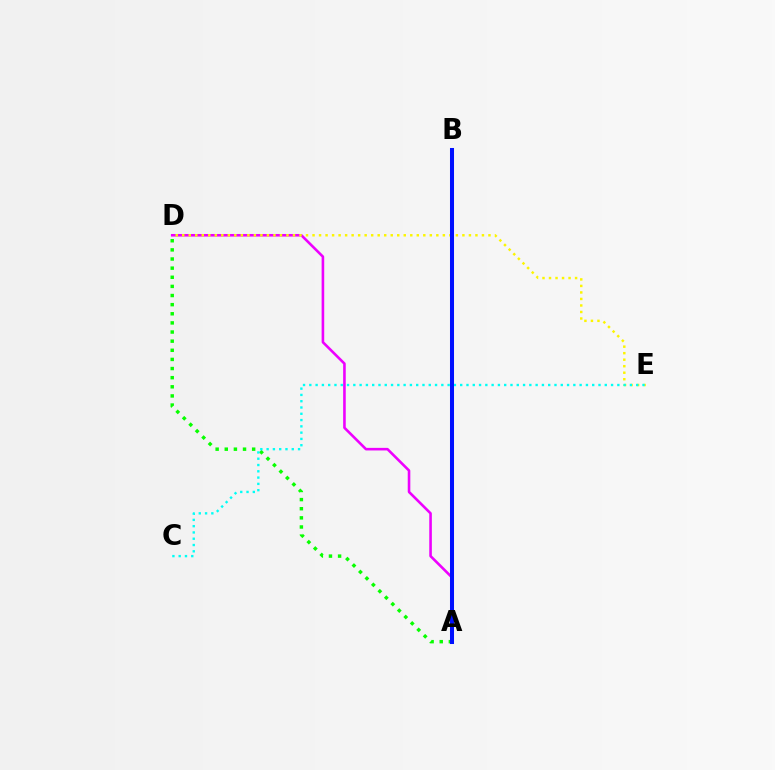{('A', 'D'): [{'color': '#08ff00', 'line_style': 'dotted', 'thickness': 2.48}, {'color': '#ee00ff', 'line_style': 'solid', 'thickness': 1.87}], ('D', 'E'): [{'color': '#fcf500', 'line_style': 'dotted', 'thickness': 1.77}], ('A', 'B'): [{'color': '#ff0000', 'line_style': 'dotted', 'thickness': 1.94}, {'color': '#0010ff', 'line_style': 'solid', 'thickness': 2.9}], ('C', 'E'): [{'color': '#00fff6', 'line_style': 'dotted', 'thickness': 1.71}]}